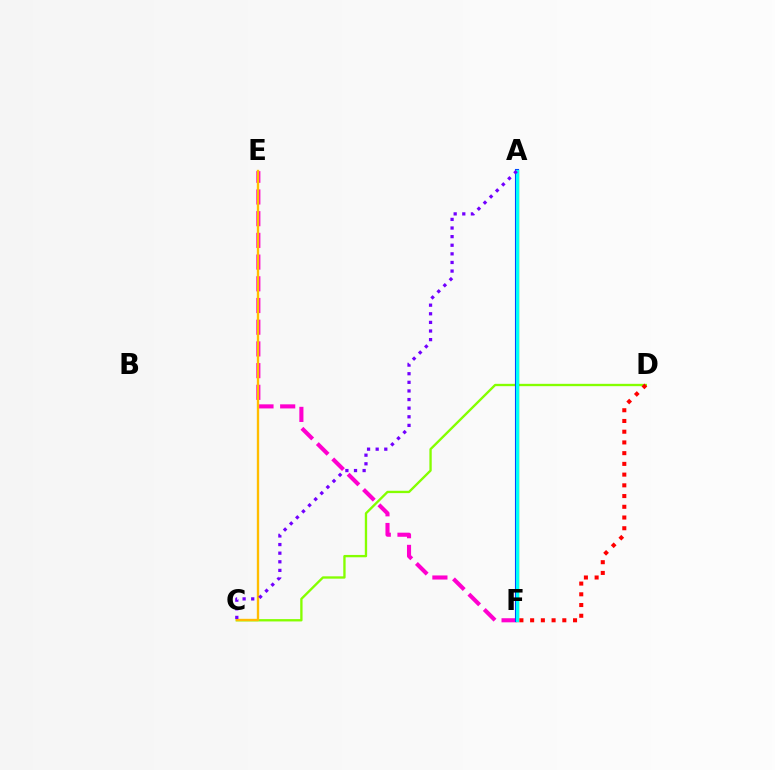{('C', 'D'): [{'color': '#84ff00', 'line_style': 'solid', 'thickness': 1.68}], ('A', 'F'): [{'color': '#00ff39', 'line_style': 'solid', 'thickness': 2.45}, {'color': '#004bff', 'line_style': 'solid', 'thickness': 2.95}, {'color': '#00fff6', 'line_style': 'solid', 'thickness': 2.17}], ('E', 'F'): [{'color': '#ff00cf', 'line_style': 'dashed', 'thickness': 2.95}], ('C', 'E'): [{'color': '#ffbd00', 'line_style': 'solid', 'thickness': 1.7}], ('D', 'F'): [{'color': '#ff0000', 'line_style': 'dotted', 'thickness': 2.91}], ('A', 'C'): [{'color': '#7200ff', 'line_style': 'dotted', 'thickness': 2.34}]}